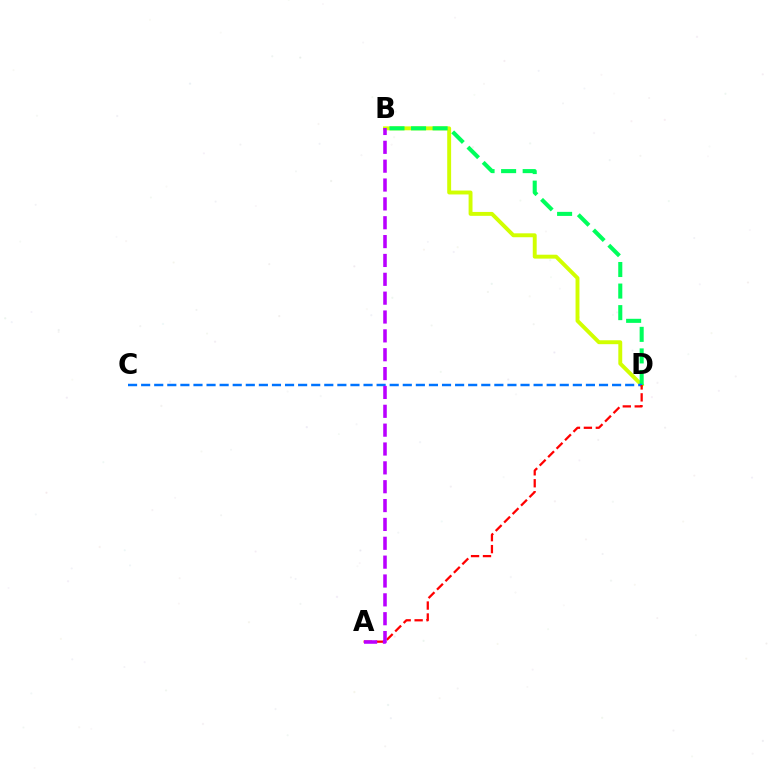{('B', 'D'): [{'color': '#d1ff00', 'line_style': 'solid', 'thickness': 2.81}, {'color': '#00ff5c', 'line_style': 'dashed', 'thickness': 2.93}], ('C', 'D'): [{'color': '#0074ff', 'line_style': 'dashed', 'thickness': 1.78}], ('A', 'D'): [{'color': '#ff0000', 'line_style': 'dashed', 'thickness': 1.62}], ('A', 'B'): [{'color': '#b900ff', 'line_style': 'dashed', 'thickness': 2.56}]}